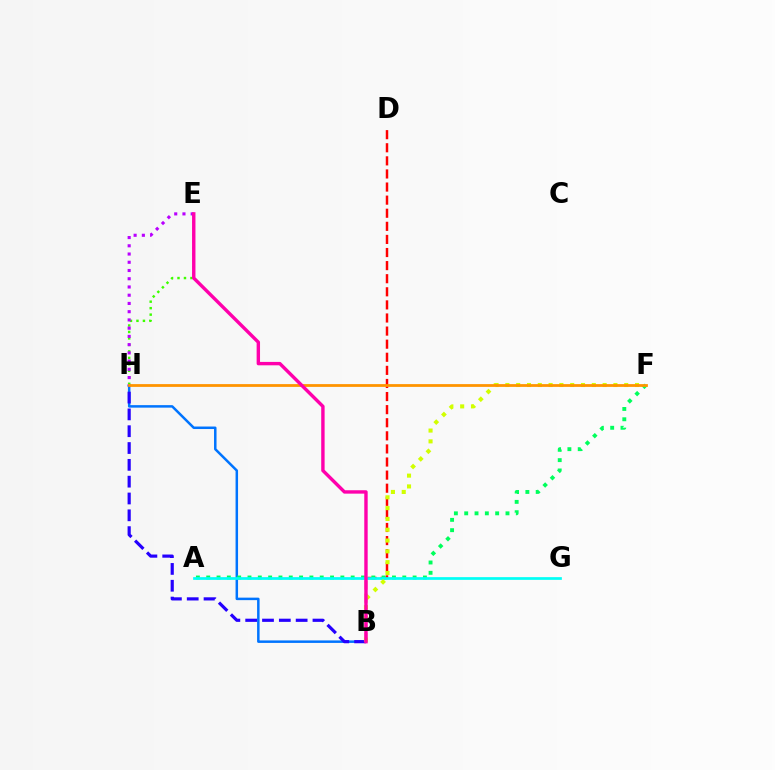{('B', 'H'): [{'color': '#0074ff', 'line_style': 'solid', 'thickness': 1.8}, {'color': '#2500ff', 'line_style': 'dashed', 'thickness': 2.28}], ('E', 'H'): [{'color': '#3dff00', 'line_style': 'dotted', 'thickness': 1.76}, {'color': '#b900ff', 'line_style': 'dotted', 'thickness': 2.24}], ('B', 'D'): [{'color': '#ff0000', 'line_style': 'dashed', 'thickness': 1.78}], ('A', 'F'): [{'color': '#00ff5c', 'line_style': 'dotted', 'thickness': 2.8}], ('A', 'G'): [{'color': '#00fff6', 'line_style': 'solid', 'thickness': 1.95}], ('B', 'F'): [{'color': '#d1ff00', 'line_style': 'dotted', 'thickness': 2.94}], ('F', 'H'): [{'color': '#ff9400', 'line_style': 'solid', 'thickness': 2.0}], ('B', 'E'): [{'color': '#ff00ac', 'line_style': 'solid', 'thickness': 2.45}]}